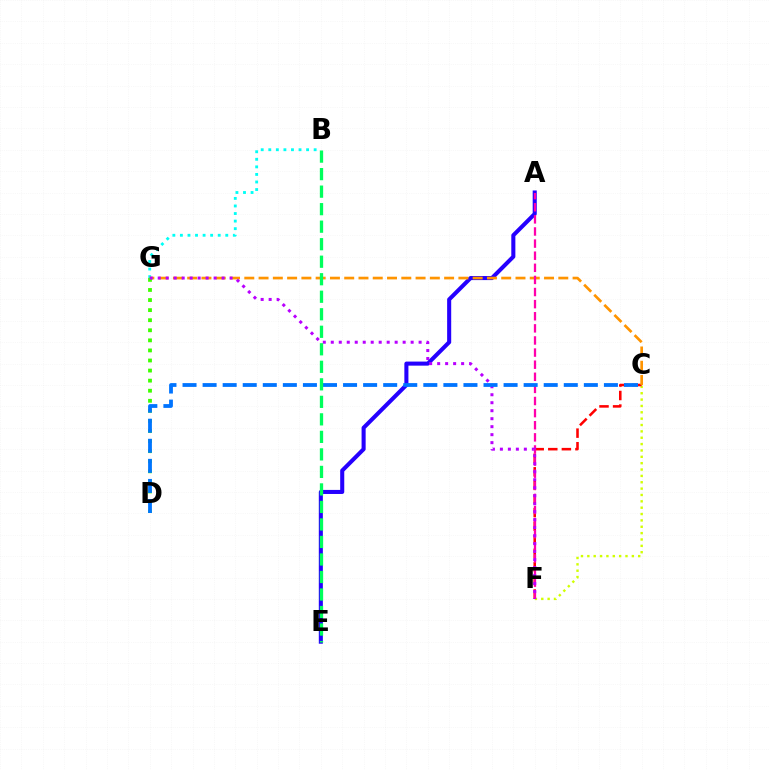{('C', 'F'): [{'color': '#d1ff00', 'line_style': 'dotted', 'thickness': 1.73}, {'color': '#ff0000', 'line_style': 'dashed', 'thickness': 1.84}], ('A', 'E'): [{'color': '#2500ff', 'line_style': 'solid', 'thickness': 2.93}], ('B', 'G'): [{'color': '#00fff6', 'line_style': 'dotted', 'thickness': 2.05}], ('C', 'G'): [{'color': '#ff9400', 'line_style': 'dashed', 'thickness': 1.94}], ('A', 'F'): [{'color': '#ff00ac', 'line_style': 'dashed', 'thickness': 1.65}], ('D', 'G'): [{'color': '#3dff00', 'line_style': 'dotted', 'thickness': 2.74}], ('F', 'G'): [{'color': '#b900ff', 'line_style': 'dotted', 'thickness': 2.17}], ('C', 'D'): [{'color': '#0074ff', 'line_style': 'dashed', 'thickness': 2.73}], ('B', 'E'): [{'color': '#00ff5c', 'line_style': 'dashed', 'thickness': 2.38}]}